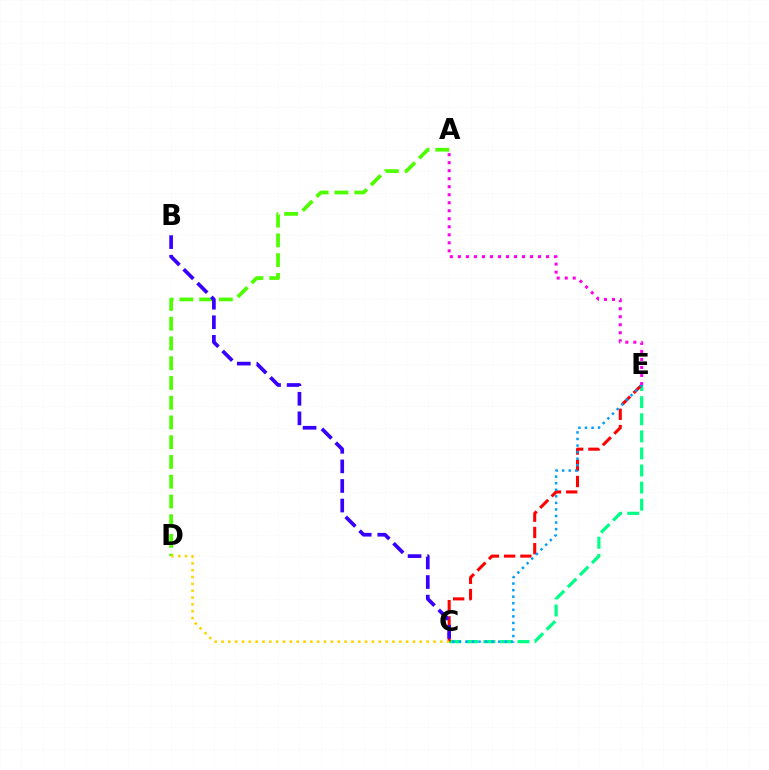{('A', 'D'): [{'color': '#4fff00', 'line_style': 'dashed', 'thickness': 2.68}], ('C', 'E'): [{'color': '#00ff86', 'line_style': 'dashed', 'thickness': 2.32}, {'color': '#ff0000', 'line_style': 'dashed', 'thickness': 2.21}, {'color': '#009eff', 'line_style': 'dotted', 'thickness': 1.78}], ('B', 'C'): [{'color': '#3700ff', 'line_style': 'dashed', 'thickness': 2.66}], ('A', 'E'): [{'color': '#ff00ed', 'line_style': 'dotted', 'thickness': 2.18}], ('C', 'D'): [{'color': '#ffd500', 'line_style': 'dotted', 'thickness': 1.86}]}